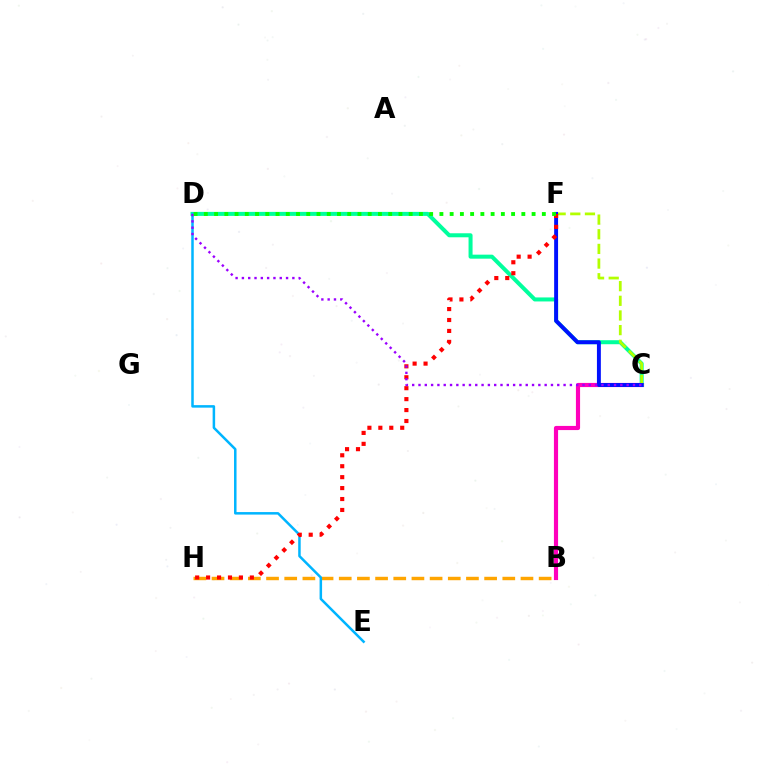{('B', 'C'): [{'color': '#ff00bd', 'line_style': 'solid', 'thickness': 2.99}], ('C', 'D'): [{'color': '#00ff9d', 'line_style': 'solid', 'thickness': 2.89}, {'color': '#9b00ff', 'line_style': 'dotted', 'thickness': 1.71}], ('C', 'F'): [{'color': '#b3ff00', 'line_style': 'dashed', 'thickness': 1.99}, {'color': '#0010ff', 'line_style': 'solid', 'thickness': 2.82}], ('B', 'H'): [{'color': '#ffa500', 'line_style': 'dashed', 'thickness': 2.47}], ('D', 'E'): [{'color': '#00b5ff', 'line_style': 'solid', 'thickness': 1.81}], ('F', 'H'): [{'color': '#ff0000', 'line_style': 'dotted', 'thickness': 2.97}], ('D', 'F'): [{'color': '#08ff00', 'line_style': 'dotted', 'thickness': 2.78}]}